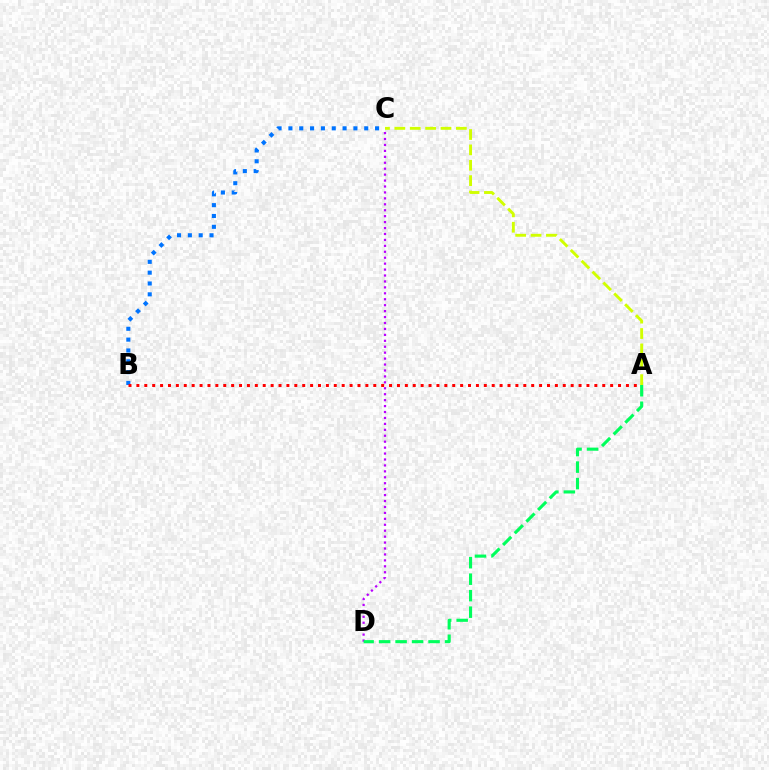{('B', 'C'): [{'color': '#0074ff', 'line_style': 'dotted', 'thickness': 2.94}], ('A', 'B'): [{'color': '#ff0000', 'line_style': 'dotted', 'thickness': 2.15}], ('C', 'D'): [{'color': '#b900ff', 'line_style': 'dotted', 'thickness': 1.61}], ('A', 'C'): [{'color': '#d1ff00', 'line_style': 'dashed', 'thickness': 2.09}], ('A', 'D'): [{'color': '#00ff5c', 'line_style': 'dashed', 'thickness': 2.24}]}